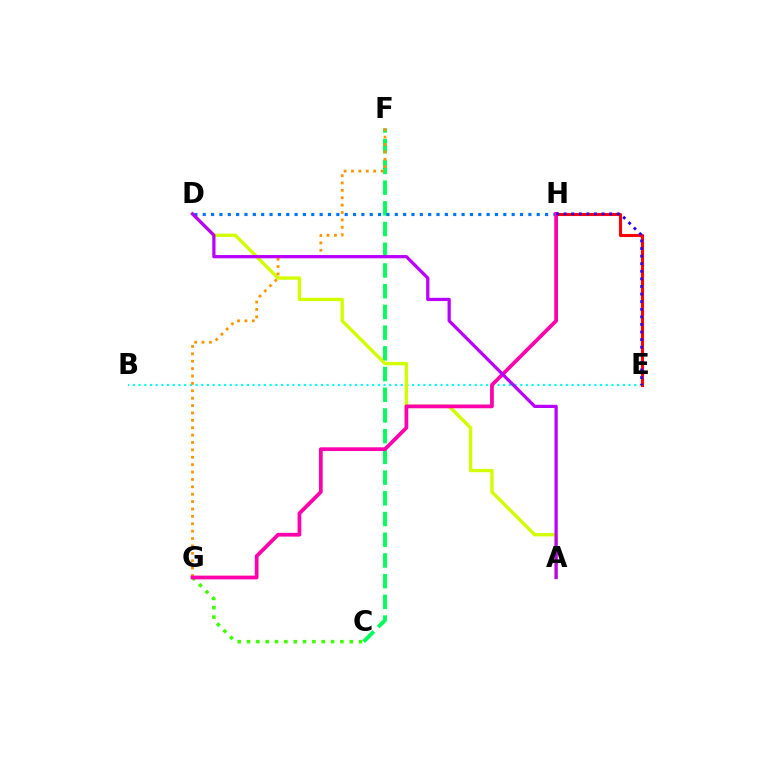{('B', 'E'): [{'color': '#00fff6', 'line_style': 'dotted', 'thickness': 1.55}], ('C', 'F'): [{'color': '#00ff5c', 'line_style': 'dashed', 'thickness': 2.81}], ('C', 'G'): [{'color': '#3dff00', 'line_style': 'dotted', 'thickness': 2.54}], ('A', 'D'): [{'color': '#d1ff00', 'line_style': 'solid', 'thickness': 2.42}, {'color': '#b900ff', 'line_style': 'solid', 'thickness': 2.33}], ('F', 'G'): [{'color': '#ff9400', 'line_style': 'dotted', 'thickness': 2.01}], ('E', 'H'): [{'color': '#ff0000', 'line_style': 'solid', 'thickness': 2.21}, {'color': '#2500ff', 'line_style': 'dotted', 'thickness': 2.06}], ('D', 'H'): [{'color': '#0074ff', 'line_style': 'dotted', 'thickness': 2.27}], ('G', 'H'): [{'color': '#ff00ac', 'line_style': 'solid', 'thickness': 2.69}]}